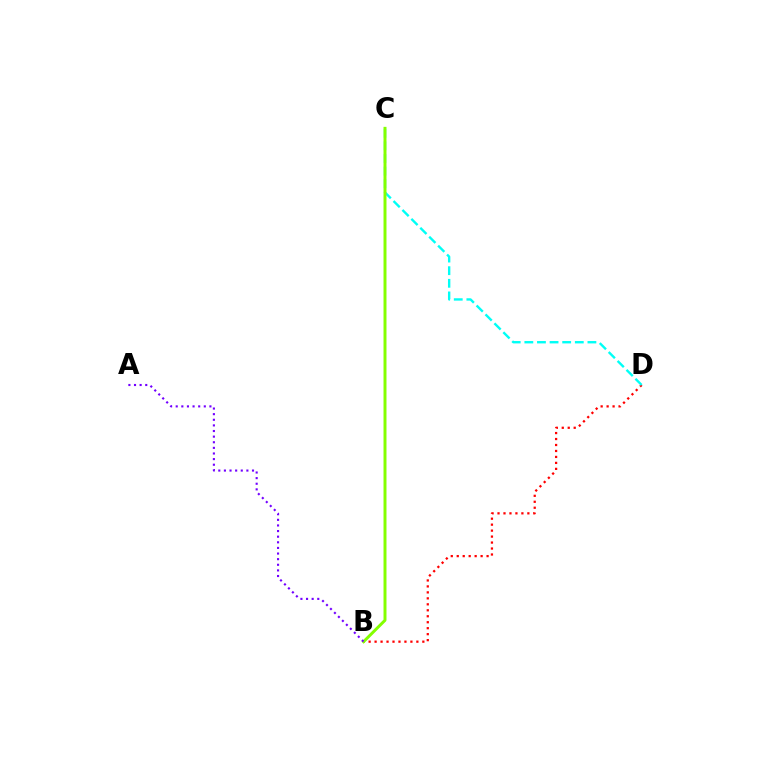{('B', 'D'): [{'color': '#ff0000', 'line_style': 'dotted', 'thickness': 1.62}], ('C', 'D'): [{'color': '#00fff6', 'line_style': 'dashed', 'thickness': 1.71}], ('B', 'C'): [{'color': '#84ff00', 'line_style': 'solid', 'thickness': 2.14}], ('A', 'B'): [{'color': '#7200ff', 'line_style': 'dotted', 'thickness': 1.53}]}